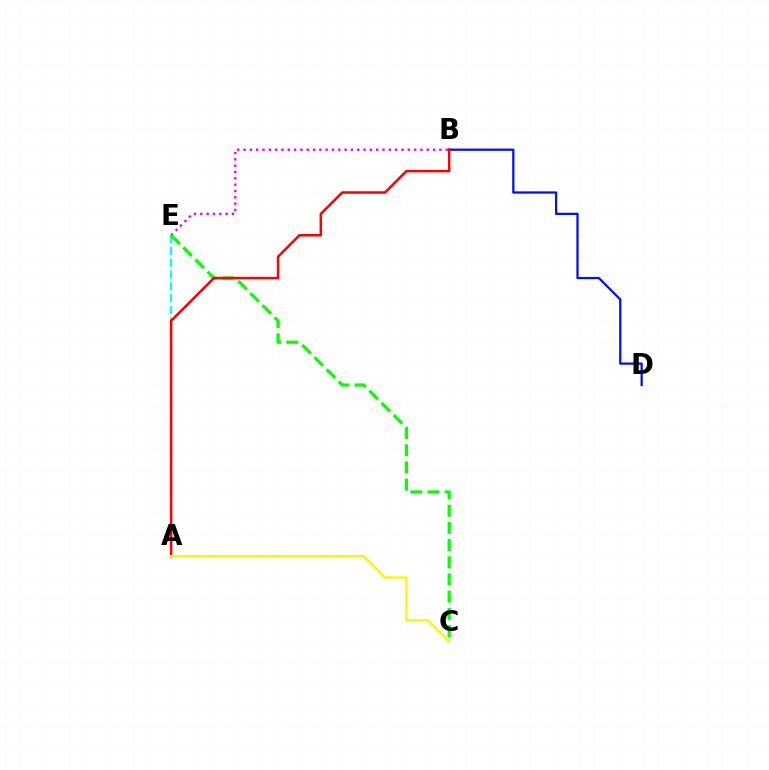{('A', 'E'): [{'color': '#00fff6', 'line_style': 'dashed', 'thickness': 1.6}], ('B', 'E'): [{'color': '#ee00ff', 'line_style': 'dotted', 'thickness': 1.72}], ('B', 'D'): [{'color': '#0010ff', 'line_style': 'solid', 'thickness': 1.63}], ('C', 'E'): [{'color': '#08ff00', 'line_style': 'dashed', 'thickness': 2.34}], ('A', 'B'): [{'color': '#ff0000', 'line_style': 'solid', 'thickness': 1.83}], ('A', 'C'): [{'color': '#fcf500', 'line_style': 'solid', 'thickness': 1.68}]}